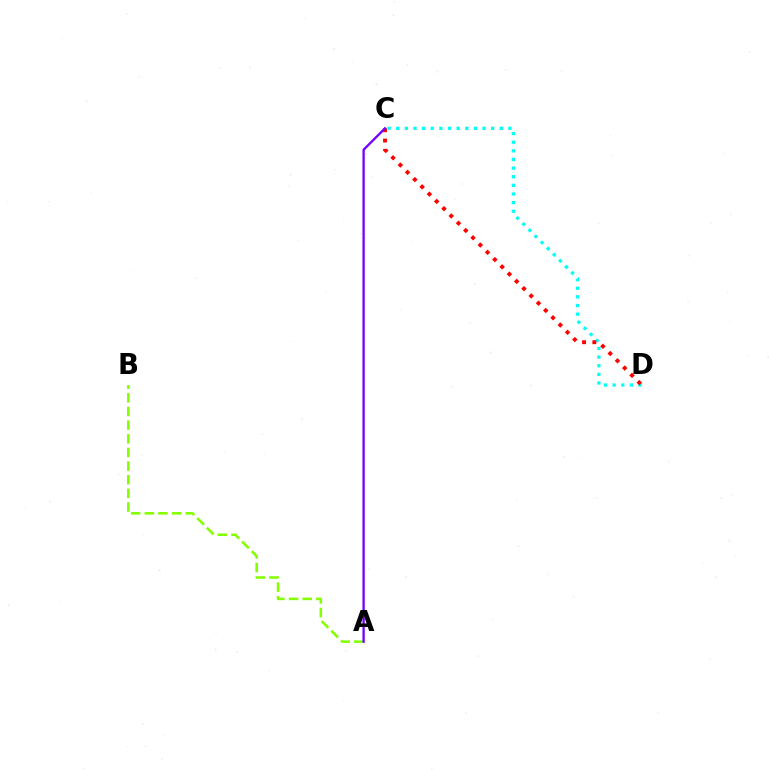{('C', 'D'): [{'color': '#00fff6', 'line_style': 'dotted', 'thickness': 2.35}, {'color': '#ff0000', 'line_style': 'dotted', 'thickness': 2.79}], ('A', 'B'): [{'color': '#84ff00', 'line_style': 'dashed', 'thickness': 1.85}], ('A', 'C'): [{'color': '#7200ff', 'line_style': 'solid', 'thickness': 1.66}]}